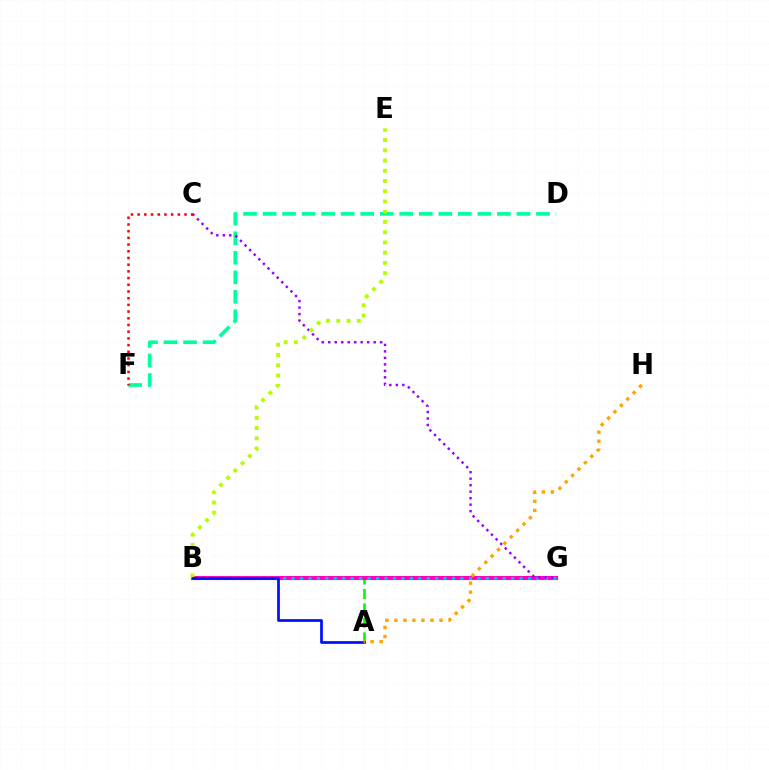{('A', 'G'): [{'color': '#08ff00', 'line_style': 'dashed', 'thickness': 1.97}], ('B', 'G'): [{'color': '#ff00bd', 'line_style': 'solid', 'thickness': 2.94}, {'color': '#00b5ff', 'line_style': 'dotted', 'thickness': 2.29}], ('D', 'F'): [{'color': '#00ff9d', 'line_style': 'dashed', 'thickness': 2.65}], ('C', 'G'): [{'color': '#9b00ff', 'line_style': 'dotted', 'thickness': 1.76}], ('B', 'E'): [{'color': '#b3ff00', 'line_style': 'dotted', 'thickness': 2.78}], ('A', 'B'): [{'color': '#0010ff', 'line_style': 'solid', 'thickness': 1.96}], ('C', 'F'): [{'color': '#ff0000', 'line_style': 'dotted', 'thickness': 1.82}], ('A', 'H'): [{'color': '#ffa500', 'line_style': 'dotted', 'thickness': 2.45}]}